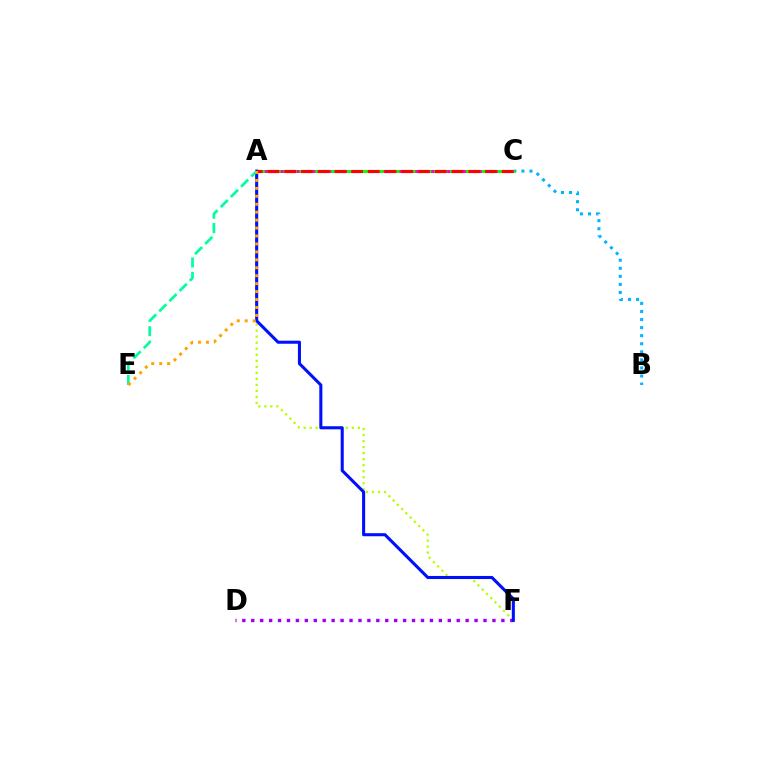{('B', 'C'): [{'color': '#00b5ff', 'line_style': 'dotted', 'thickness': 2.19}], ('A', 'C'): [{'color': '#08ff00', 'line_style': 'solid', 'thickness': 2.18}, {'color': '#ff00bd', 'line_style': 'dotted', 'thickness': 2.15}, {'color': '#ff0000', 'line_style': 'dashed', 'thickness': 2.27}], ('A', 'F'): [{'color': '#b3ff00', 'line_style': 'dotted', 'thickness': 1.64}, {'color': '#0010ff', 'line_style': 'solid', 'thickness': 2.21}], ('D', 'F'): [{'color': '#9b00ff', 'line_style': 'dotted', 'thickness': 2.43}], ('A', 'E'): [{'color': '#00ff9d', 'line_style': 'dashed', 'thickness': 1.96}, {'color': '#ffa500', 'line_style': 'dotted', 'thickness': 2.16}]}